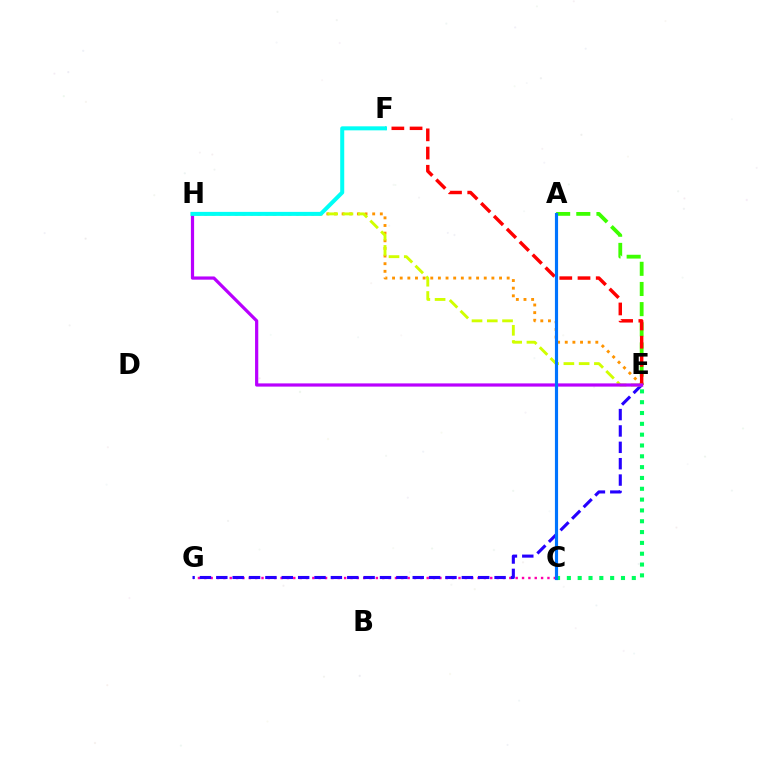{('A', 'E'): [{'color': '#3dff00', 'line_style': 'dashed', 'thickness': 2.74}], ('C', 'G'): [{'color': '#ff00ac', 'line_style': 'dotted', 'thickness': 1.73}], ('E', 'H'): [{'color': '#ff9400', 'line_style': 'dotted', 'thickness': 2.08}, {'color': '#d1ff00', 'line_style': 'dashed', 'thickness': 2.07}, {'color': '#b900ff', 'line_style': 'solid', 'thickness': 2.31}], ('E', 'F'): [{'color': '#ff0000', 'line_style': 'dashed', 'thickness': 2.47}], ('E', 'G'): [{'color': '#2500ff', 'line_style': 'dashed', 'thickness': 2.22}], ('C', 'E'): [{'color': '#00ff5c', 'line_style': 'dotted', 'thickness': 2.94}], ('F', 'H'): [{'color': '#00fff6', 'line_style': 'solid', 'thickness': 2.89}], ('A', 'C'): [{'color': '#0074ff', 'line_style': 'solid', 'thickness': 2.27}]}